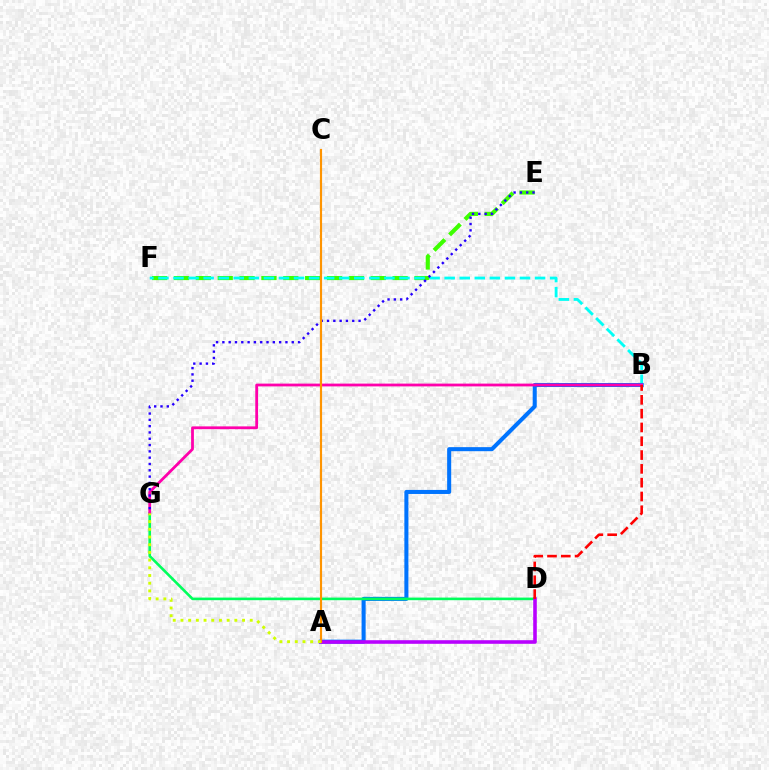{('E', 'F'): [{'color': '#3dff00', 'line_style': 'dashed', 'thickness': 2.97}], ('B', 'F'): [{'color': '#00fff6', 'line_style': 'dashed', 'thickness': 2.05}], ('A', 'B'): [{'color': '#0074ff', 'line_style': 'solid', 'thickness': 2.91}], ('D', 'G'): [{'color': '#00ff5c', 'line_style': 'solid', 'thickness': 1.88}], ('A', 'D'): [{'color': '#b900ff', 'line_style': 'solid', 'thickness': 2.58}], ('B', 'G'): [{'color': '#ff00ac', 'line_style': 'solid', 'thickness': 2.01}], ('E', 'G'): [{'color': '#2500ff', 'line_style': 'dotted', 'thickness': 1.71}], ('A', 'C'): [{'color': '#ff9400', 'line_style': 'solid', 'thickness': 1.56}], ('A', 'G'): [{'color': '#d1ff00', 'line_style': 'dotted', 'thickness': 2.09}], ('B', 'D'): [{'color': '#ff0000', 'line_style': 'dashed', 'thickness': 1.88}]}